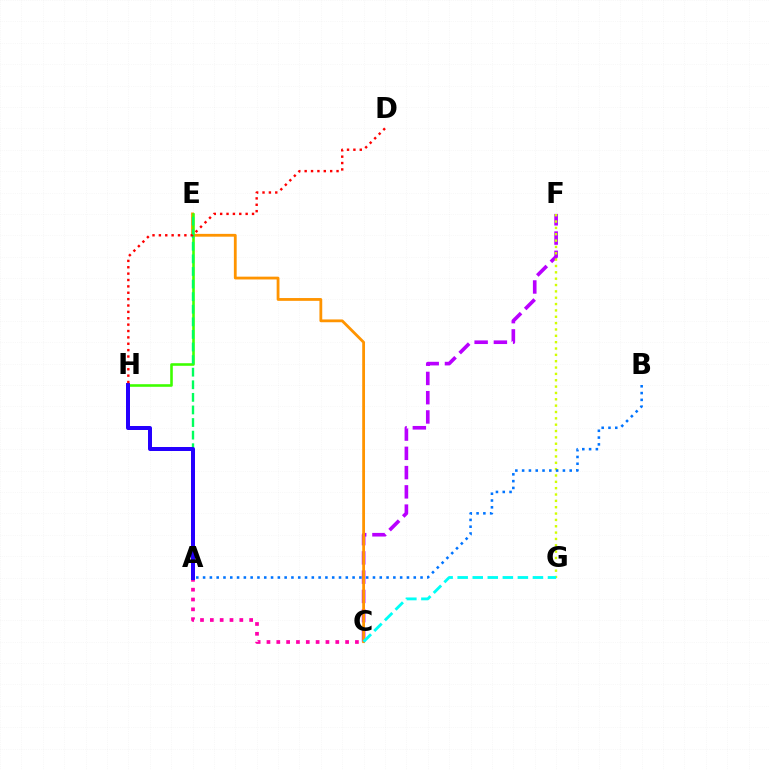{('C', 'F'): [{'color': '#b900ff', 'line_style': 'dashed', 'thickness': 2.62}], ('C', 'E'): [{'color': '#ff9400', 'line_style': 'solid', 'thickness': 2.02}], ('F', 'G'): [{'color': '#d1ff00', 'line_style': 'dotted', 'thickness': 1.72}], ('A', 'C'): [{'color': '#ff00ac', 'line_style': 'dotted', 'thickness': 2.67}], ('E', 'H'): [{'color': '#3dff00', 'line_style': 'solid', 'thickness': 1.87}], ('A', 'E'): [{'color': '#00ff5c', 'line_style': 'dashed', 'thickness': 1.71}], ('A', 'B'): [{'color': '#0074ff', 'line_style': 'dotted', 'thickness': 1.85}], ('A', 'H'): [{'color': '#2500ff', 'line_style': 'solid', 'thickness': 2.87}], ('D', 'H'): [{'color': '#ff0000', 'line_style': 'dotted', 'thickness': 1.73}], ('C', 'G'): [{'color': '#00fff6', 'line_style': 'dashed', 'thickness': 2.04}]}